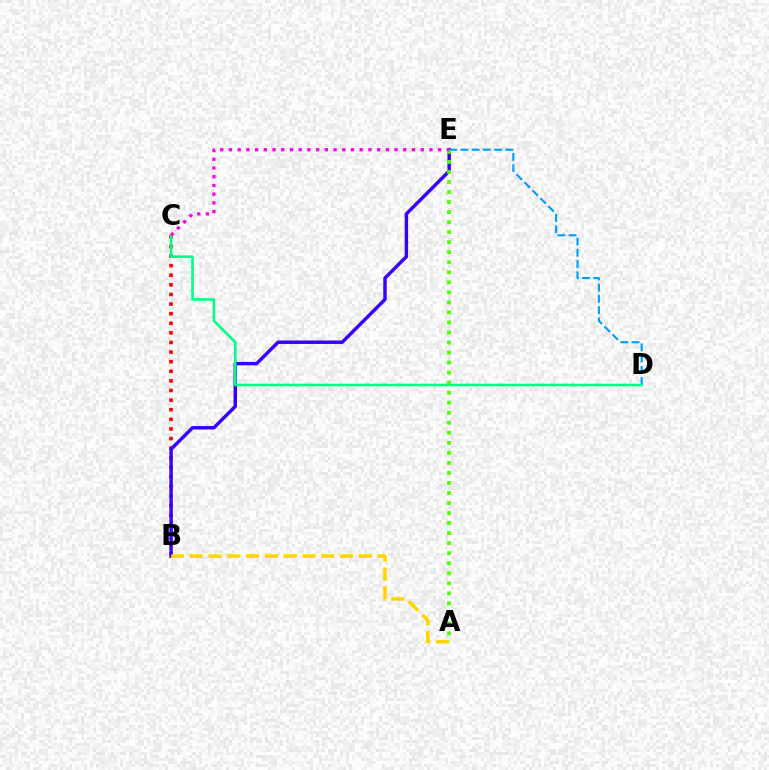{('B', 'C'): [{'color': '#ff0000', 'line_style': 'dotted', 'thickness': 2.61}], ('B', 'E'): [{'color': '#3700ff', 'line_style': 'solid', 'thickness': 2.48}], ('D', 'E'): [{'color': '#009eff', 'line_style': 'dashed', 'thickness': 1.53}], ('C', 'D'): [{'color': '#00ff86', 'line_style': 'solid', 'thickness': 1.86}], ('A', 'E'): [{'color': '#4fff00', 'line_style': 'dotted', 'thickness': 2.73}], ('C', 'E'): [{'color': '#ff00ed', 'line_style': 'dotted', 'thickness': 2.37}], ('A', 'B'): [{'color': '#ffd500', 'line_style': 'dashed', 'thickness': 2.55}]}